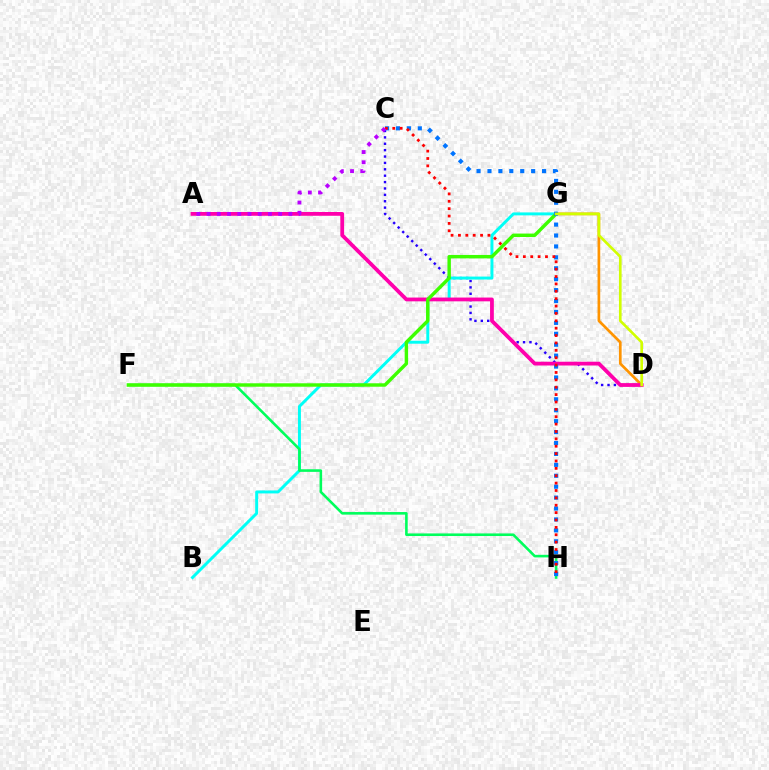{('C', 'D'): [{'color': '#2500ff', 'line_style': 'dotted', 'thickness': 1.74}], ('D', 'G'): [{'color': '#ff9400', 'line_style': 'solid', 'thickness': 1.94}, {'color': '#d1ff00', 'line_style': 'solid', 'thickness': 1.91}], ('B', 'G'): [{'color': '#00fff6', 'line_style': 'solid', 'thickness': 2.13}], ('A', 'D'): [{'color': '#ff00ac', 'line_style': 'solid', 'thickness': 2.72}], ('F', 'H'): [{'color': '#00ff5c', 'line_style': 'solid', 'thickness': 1.87}], ('F', 'G'): [{'color': '#3dff00', 'line_style': 'solid', 'thickness': 2.47}], ('C', 'H'): [{'color': '#0074ff', 'line_style': 'dotted', 'thickness': 2.97}, {'color': '#ff0000', 'line_style': 'dotted', 'thickness': 2.0}], ('A', 'C'): [{'color': '#b900ff', 'line_style': 'dotted', 'thickness': 2.78}]}